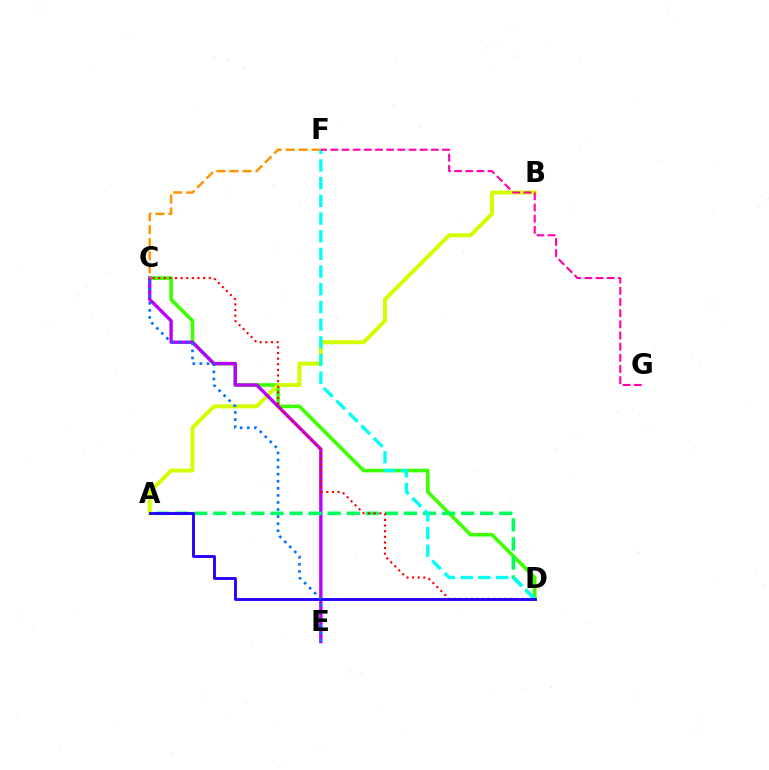{('C', 'D'): [{'color': '#3dff00', 'line_style': 'solid', 'thickness': 2.6}, {'color': '#ff0000', 'line_style': 'dotted', 'thickness': 1.53}], ('A', 'B'): [{'color': '#d1ff00', 'line_style': 'solid', 'thickness': 2.86}], ('C', 'E'): [{'color': '#b900ff', 'line_style': 'solid', 'thickness': 2.42}, {'color': '#0074ff', 'line_style': 'dotted', 'thickness': 1.92}], ('A', 'D'): [{'color': '#00ff5c', 'line_style': 'dashed', 'thickness': 2.59}, {'color': '#2500ff', 'line_style': 'solid', 'thickness': 2.07}], ('C', 'F'): [{'color': '#ff9400', 'line_style': 'dashed', 'thickness': 1.77}], ('D', 'F'): [{'color': '#00fff6', 'line_style': 'dashed', 'thickness': 2.4}], ('F', 'G'): [{'color': '#ff00ac', 'line_style': 'dashed', 'thickness': 1.52}]}